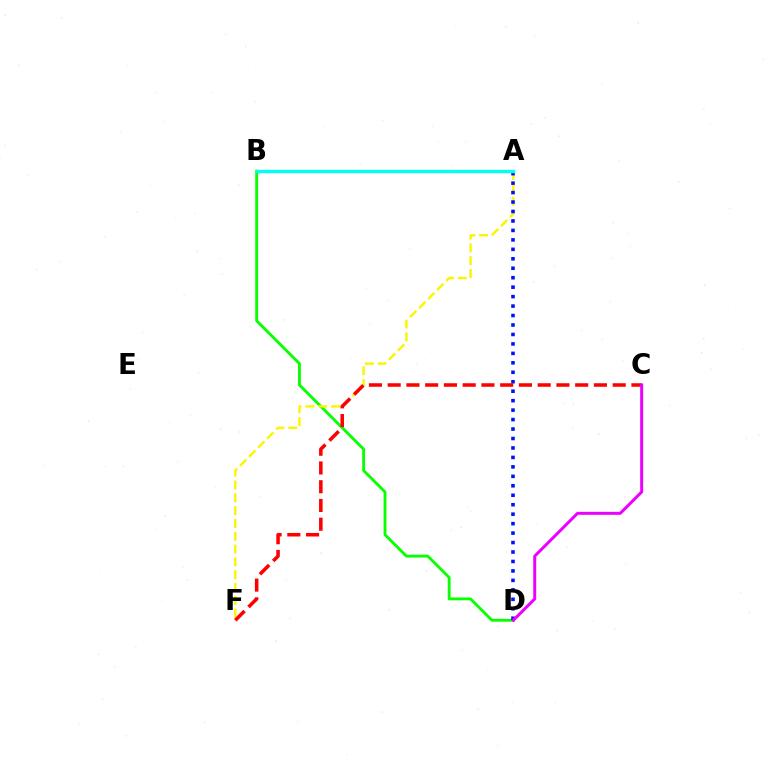{('B', 'D'): [{'color': '#08ff00', 'line_style': 'solid', 'thickness': 2.05}], ('A', 'F'): [{'color': '#fcf500', 'line_style': 'dashed', 'thickness': 1.74}], ('A', 'D'): [{'color': '#0010ff', 'line_style': 'dotted', 'thickness': 2.57}], ('C', 'F'): [{'color': '#ff0000', 'line_style': 'dashed', 'thickness': 2.55}], ('C', 'D'): [{'color': '#ee00ff', 'line_style': 'solid', 'thickness': 2.15}], ('A', 'B'): [{'color': '#00fff6', 'line_style': 'solid', 'thickness': 2.4}]}